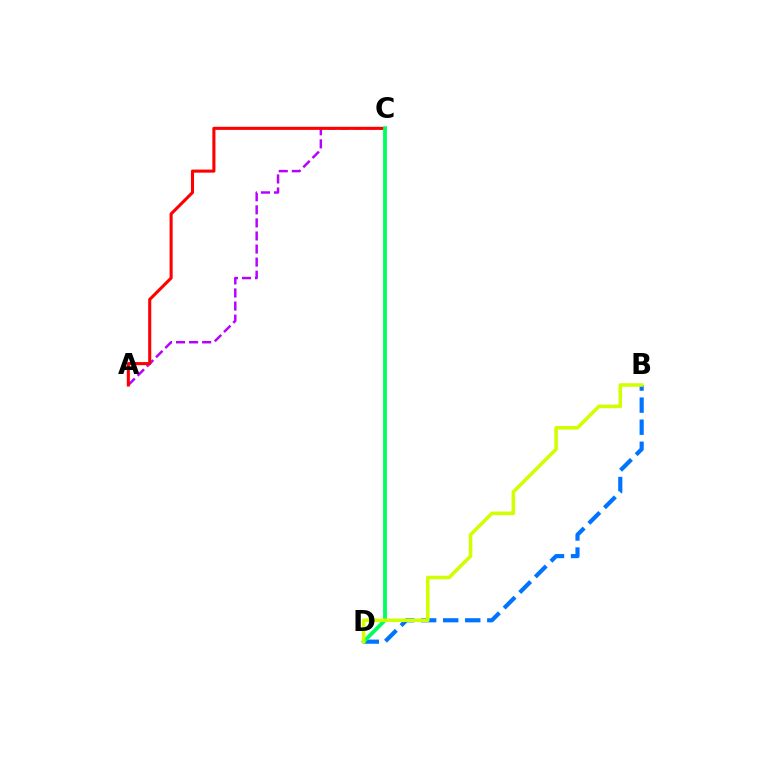{('A', 'C'): [{'color': '#b900ff', 'line_style': 'dashed', 'thickness': 1.78}, {'color': '#ff0000', 'line_style': 'solid', 'thickness': 2.22}], ('B', 'D'): [{'color': '#0074ff', 'line_style': 'dashed', 'thickness': 3.0}, {'color': '#d1ff00', 'line_style': 'solid', 'thickness': 2.55}], ('C', 'D'): [{'color': '#00ff5c', 'line_style': 'solid', 'thickness': 2.75}]}